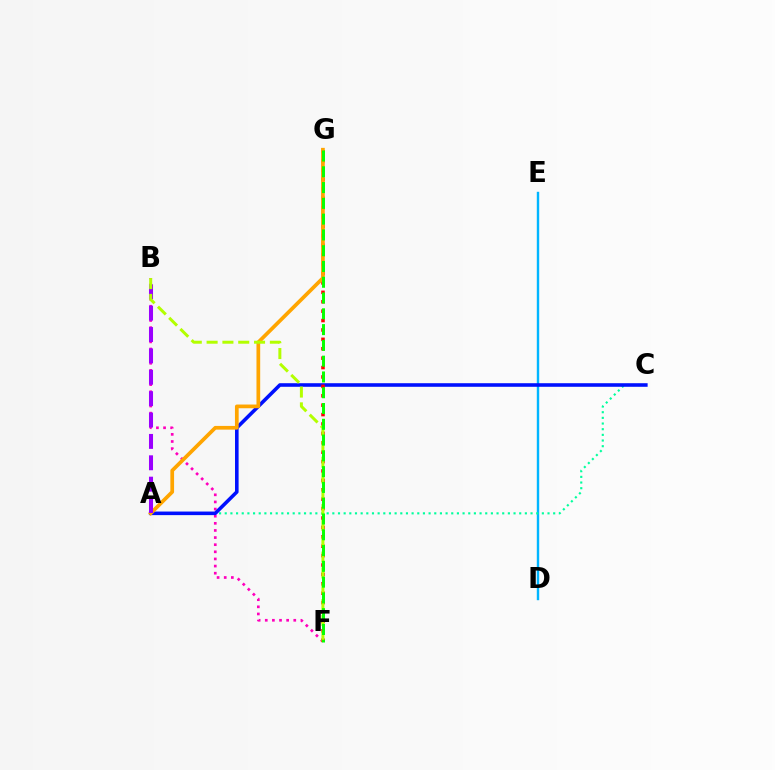{('B', 'F'): [{'color': '#ff00bd', 'line_style': 'dotted', 'thickness': 1.94}, {'color': '#b3ff00', 'line_style': 'dashed', 'thickness': 2.15}], ('D', 'E'): [{'color': '#00b5ff', 'line_style': 'solid', 'thickness': 1.74}], ('A', 'C'): [{'color': '#00ff9d', 'line_style': 'dotted', 'thickness': 1.54}, {'color': '#0010ff', 'line_style': 'solid', 'thickness': 2.58}], ('F', 'G'): [{'color': '#ff0000', 'line_style': 'dotted', 'thickness': 2.55}, {'color': '#08ff00', 'line_style': 'dashed', 'thickness': 2.14}], ('A', 'G'): [{'color': '#ffa500', 'line_style': 'solid', 'thickness': 2.67}], ('A', 'B'): [{'color': '#9b00ff', 'line_style': 'dashed', 'thickness': 2.9}]}